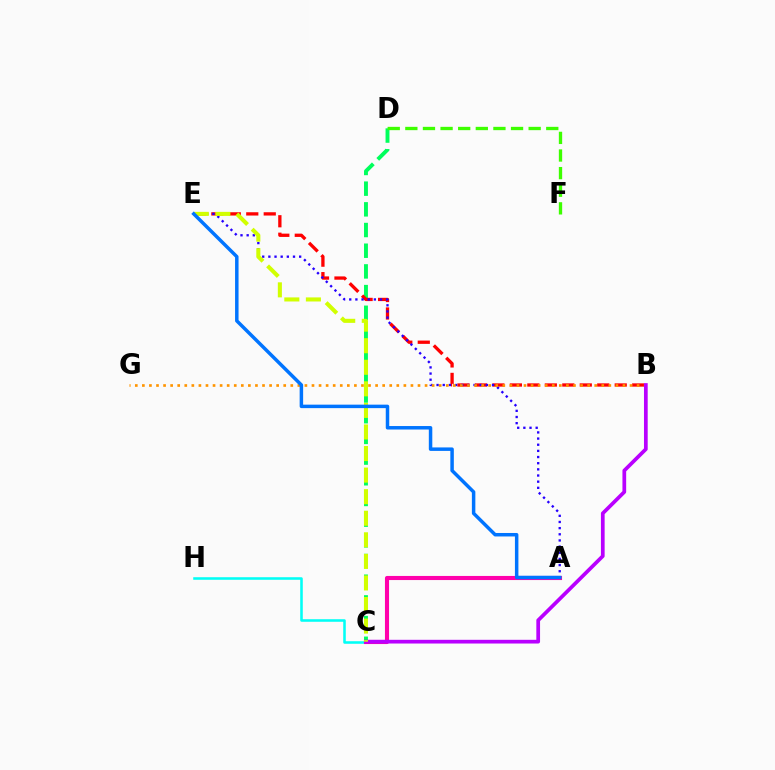{('C', 'D'): [{'color': '#00ff5c', 'line_style': 'dashed', 'thickness': 2.81}], ('B', 'E'): [{'color': '#ff0000', 'line_style': 'dashed', 'thickness': 2.37}], ('C', 'H'): [{'color': '#00fff6', 'line_style': 'solid', 'thickness': 1.84}], ('A', 'C'): [{'color': '#ff00ac', 'line_style': 'solid', 'thickness': 2.95}], ('D', 'F'): [{'color': '#3dff00', 'line_style': 'dashed', 'thickness': 2.39}], ('A', 'E'): [{'color': '#2500ff', 'line_style': 'dotted', 'thickness': 1.67}, {'color': '#0074ff', 'line_style': 'solid', 'thickness': 2.51}], ('B', 'G'): [{'color': '#ff9400', 'line_style': 'dotted', 'thickness': 1.92}], ('B', 'C'): [{'color': '#b900ff', 'line_style': 'solid', 'thickness': 2.68}], ('C', 'E'): [{'color': '#d1ff00', 'line_style': 'dashed', 'thickness': 2.93}]}